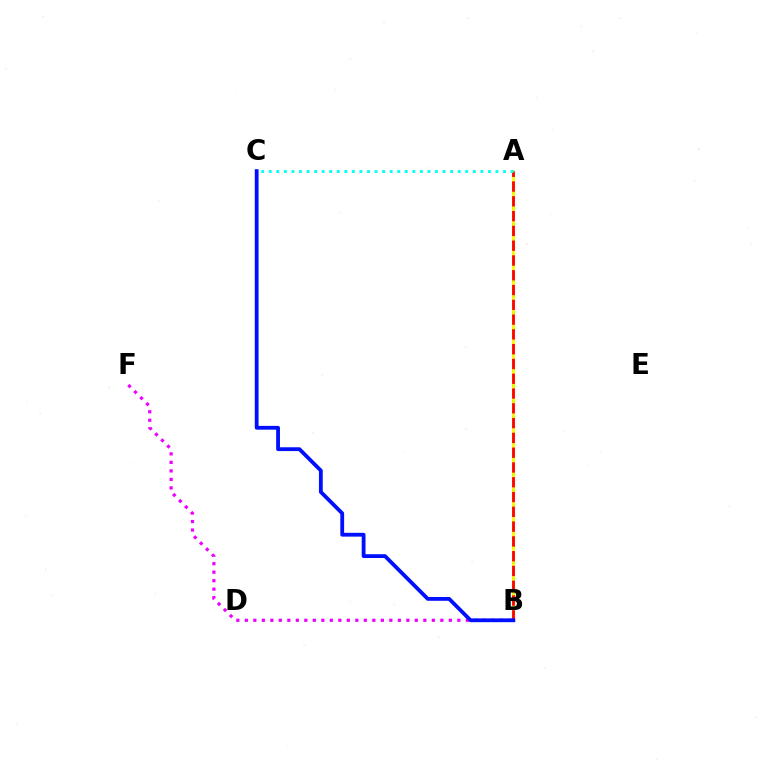{('A', 'B'): [{'color': '#08ff00', 'line_style': 'dotted', 'thickness': 2.19}, {'color': '#fcf500', 'line_style': 'solid', 'thickness': 1.92}, {'color': '#ff0000', 'line_style': 'dashed', 'thickness': 2.01}], ('A', 'C'): [{'color': '#00fff6', 'line_style': 'dotted', 'thickness': 2.05}], ('B', 'F'): [{'color': '#ee00ff', 'line_style': 'dotted', 'thickness': 2.31}], ('B', 'C'): [{'color': '#0010ff', 'line_style': 'solid', 'thickness': 2.74}]}